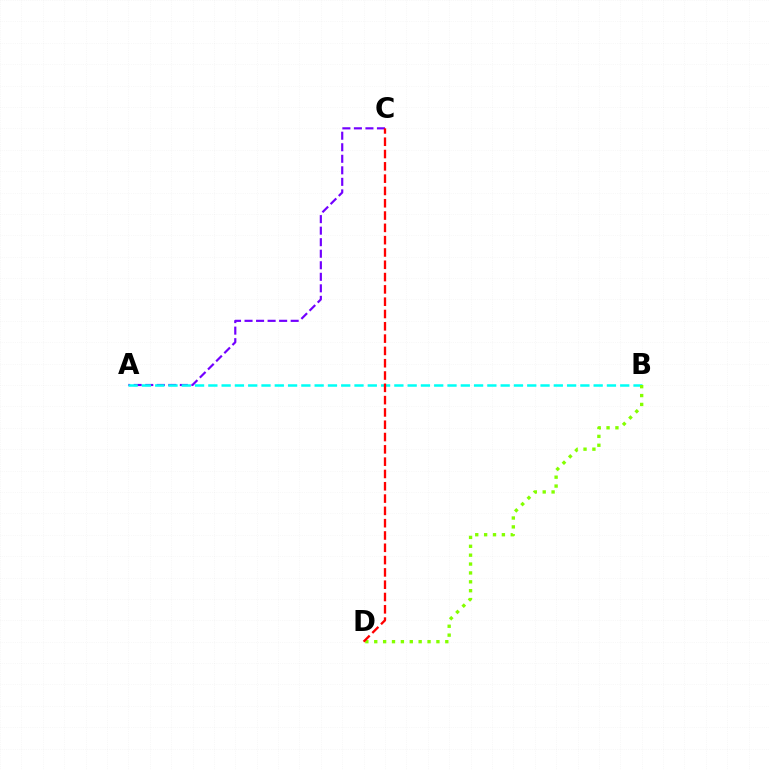{('A', 'C'): [{'color': '#7200ff', 'line_style': 'dashed', 'thickness': 1.57}], ('A', 'B'): [{'color': '#00fff6', 'line_style': 'dashed', 'thickness': 1.8}], ('B', 'D'): [{'color': '#84ff00', 'line_style': 'dotted', 'thickness': 2.41}], ('C', 'D'): [{'color': '#ff0000', 'line_style': 'dashed', 'thickness': 1.67}]}